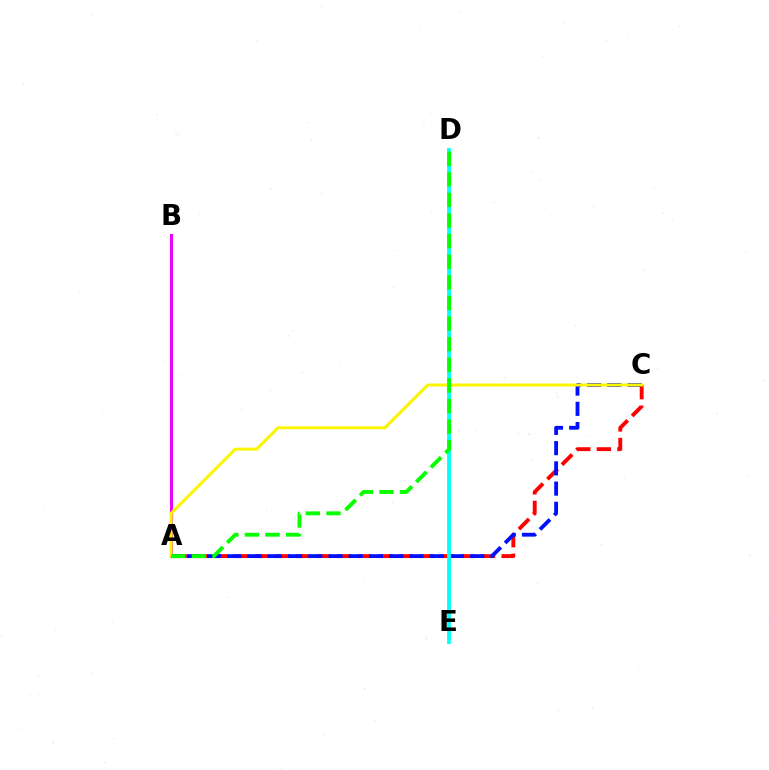{('A', 'C'): [{'color': '#ff0000', 'line_style': 'dashed', 'thickness': 2.79}, {'color': '#0010ff', 'line_style': 'dashed', 'thickness': 2.75}, {'color': '#fcf500', 'line_style': 'solid', 'thickness': 2.18}], ('A', 'B'): [{'color': '#ee00ff', 'line_style': 'solid', 'thickness': 2.2}], ('D', 'E'): [{'color': '#00fff6', 'line_style': 'solid', 'thickness': 2.73}], ('A', 'D'): [{'color': '#08ff00', 'line_style': 'dashed', 'thickness': 2.8}]}